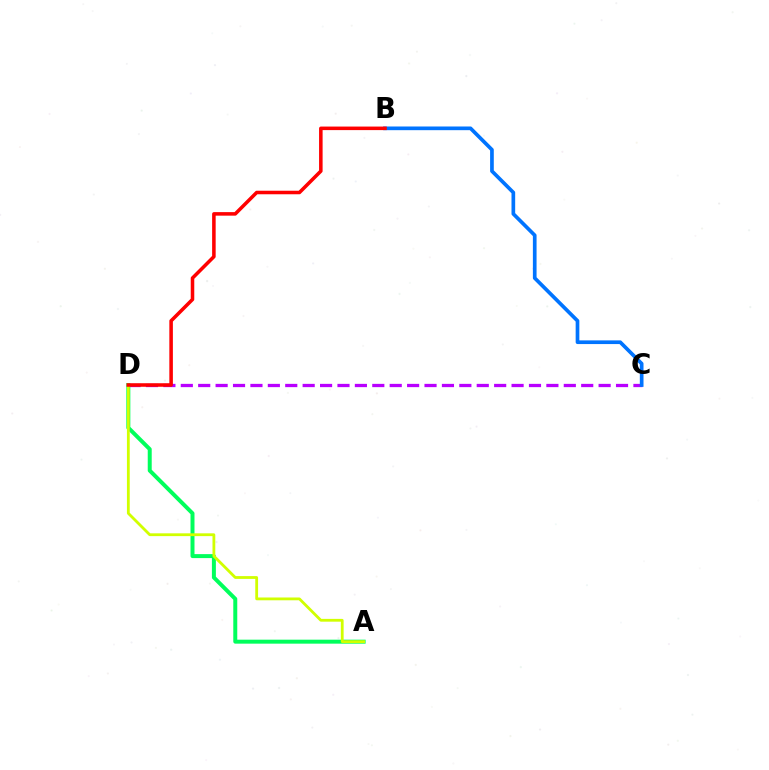{('C', 'D'): [{'color': '#b900ff', 'line_style': 'dashed', 'thickness': 2.37}], ('B', 'C'): [{'color': '#0074ff', 'line_style': 'solid', 'thickness': 2.65}], ('A', 'D'): [{'color': '#00ff5c', 'line_style': 'solid', 'thickness': 2.86}, {'color': '#d1ff00', 'line_style': 'solid', 'thickness': 2.02}], ('B', 'D'): [{'color': '#ff0000', 'line_style': 'solid', 'thickness': 2.55}]}